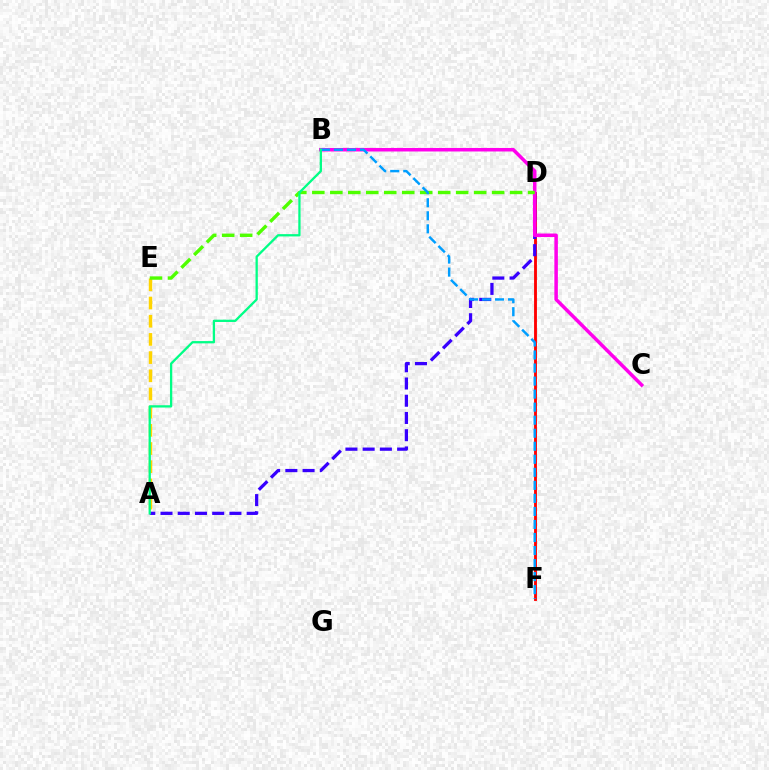{('D', 'F'): [{'color': '#ff0000', 'line_style': 'solid', 'thickness': 2.06}], ('A', 'D'): [{'color': '#3700ff', 'line_style': 'dashed', 'thickness': 2.34}], ('A', 'E'): [{'color': '#ffd500', 'line_style': 'dashed', 'thickness': 2.47}], ('B', 'C'): [{'color': '#ff00ed', 'line_style': 'solid', 'thickness': 2.53}], ('D', 'E'): [{'color': '#4fff00', 'line_style': 'dashed', 'thickness': 2.44}], ('B', 'F'): [{'color': '#009eff', 'line_style': 'dashed', 'thickness': 1.77}], ('A', 'B'): [{'color': '#00ff86', 'line_style': 'solid', 'thickness': 1.65}]}